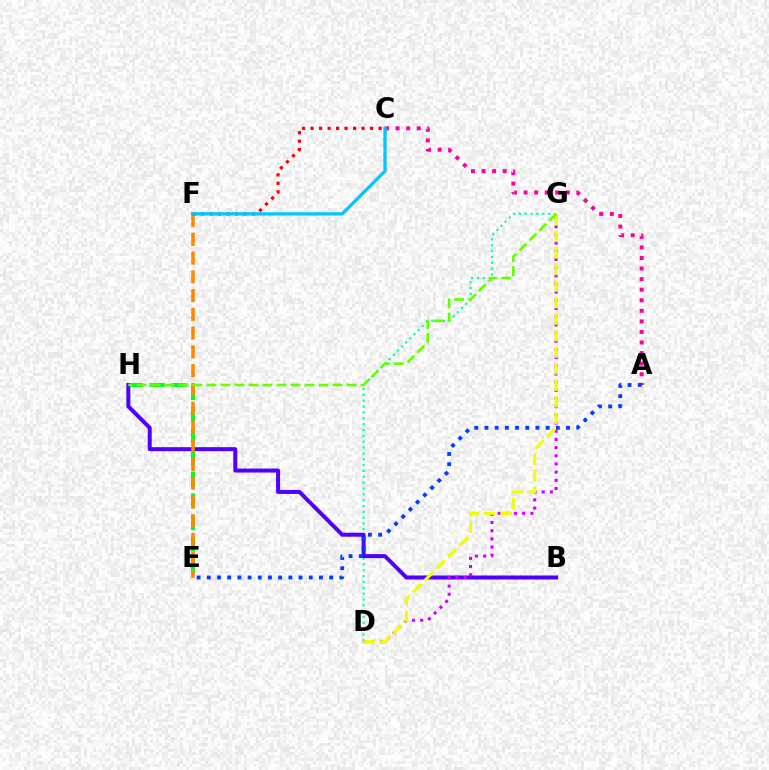{('D', 'G'): [{'color': '#00ffaf', 'line_style': 'dotted', 'thickness': 1.59}, {'color': '#d600ff', 'line_style': 'dotted', 'thickness': 2.22}, {'color': '#eeff00', 'line_style': 'dashed', 'thickness': 2.25}], ('E', 'H'): [{'color': '#00ff27', 'line_style': 'dashed', 'thickness': 2.94}], ('B', 'H'): [{'color': '#4f00ff', 'line_style': 'solid', 'thickness': 2.87}], ('E', 'F'): [{'color': '#ff8800', 'line_style': 'dashed', 'thickness': 2.55}], ('C', 'F'): [{'color': '#ff0000', 'line_style': 'dotted', 'thickness': 2.31}, {'color': '#00c7ff', 'line_style': 'solid', 'thickness': 2.37}], ('G', 'H'): [{'color': '#66ff00', 'line_style': 'dashed', 'thickness': 1.9}], ('A', 'C'): [{'color': '#ff00a0', 'line_style': 'dotted', 'thickness': 2.87}], ('A', 'E'): [{'color': '#003fff', 'line_style': 'dotted', 'thickness': 2.77}]}